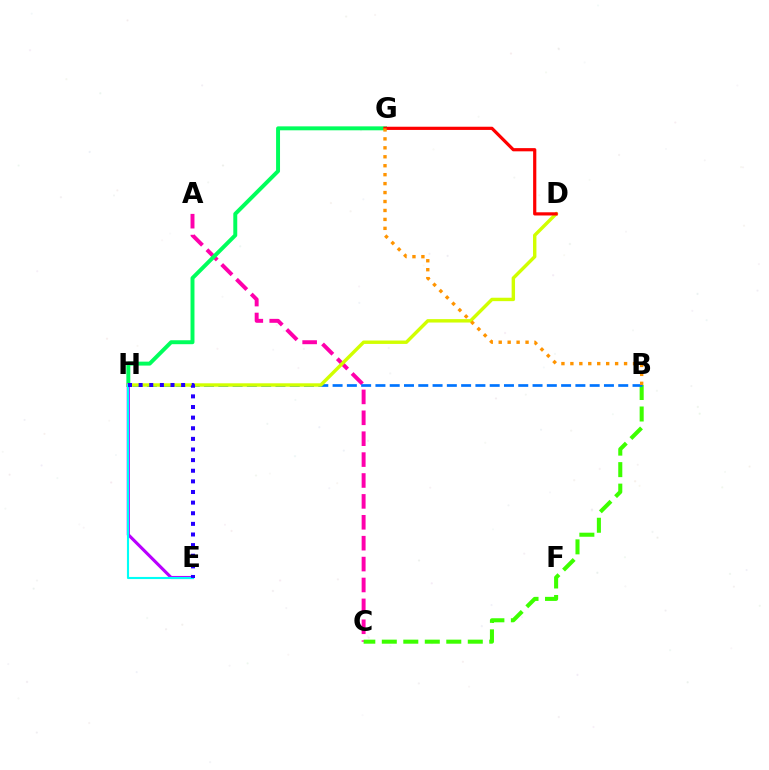{('A', 'C'): [{'color': '#ff00ac', 'line_style': 'dashed', 'thickness': 2.84}], ('G', 'H'): [{'color': '#00ff5c', 'line_style': 'solid', 'thickness': 2.84}], ('B', 'C'): [{'color': '#3dff00', 'line_style': 'dashed', 'thickness': 2.92}], ('B', 'H'): [{'color': '#0074ff', 'line_style': 'dashed', 'thickness': 1.94}], ('D', 'H'): [{'color': '#d1ff00', 'line_style': 'solid', 'thickness': 2.45}], ('E', 'H'): [{'color': '#b900ff', 'line_style': 'solid', 'thickness': 2.24}, {'color': '#00fff6', 'line_style': 'solid', 'thickness': 1.53}, {'color': '#2500ff', 'line_style': 'dotted', 'thickness': 2.89}], ('D', 'G'): [{'color': '#ff0000', 'line_style': 'solid', 'thickness': 2.31}], ('B', 'G'): [{'color': '#ff9400', 'line_style': 'dotted', 'thickness': 2.43}]}